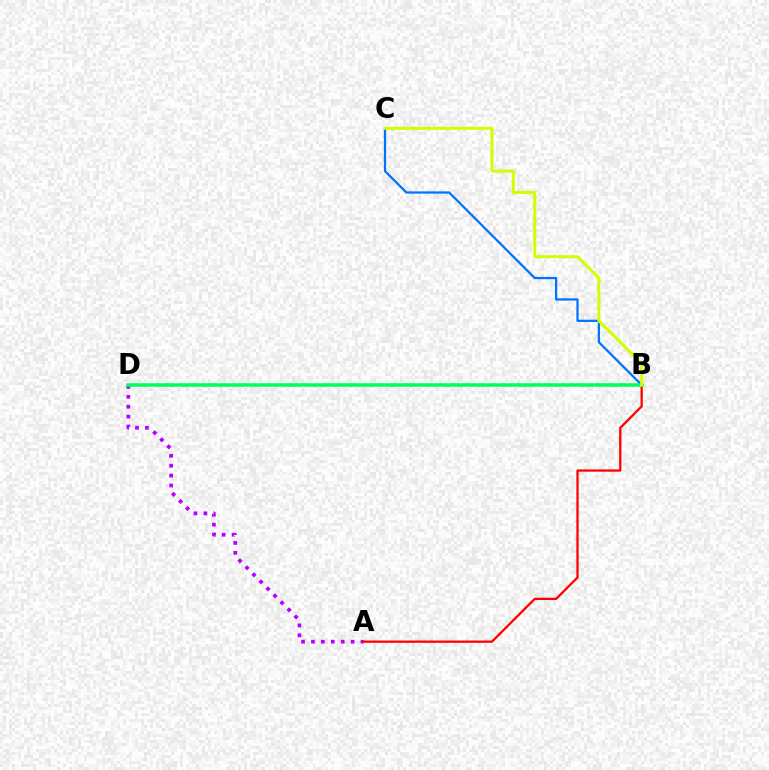{('A', 'D'): [{'color': '#b900ff', 'line_style': 'dotted', 'thickness': 2.69}], ('B', 'C'): [{'color': '#0074ff', 'line_style': 'solid', 'thickness': 1.63}, {'color': '#d1ff00', 'line_style': 'solid', 'thickness': 2.15}], ('A', 'B'): [{'color': '#ff0000', 'line_style': 'solid', 'thickness': 1.64}], ('B', 'D'): [{'color': '#00ff5c', 'line_style': 'solid', 'thickness': 2.54}]}